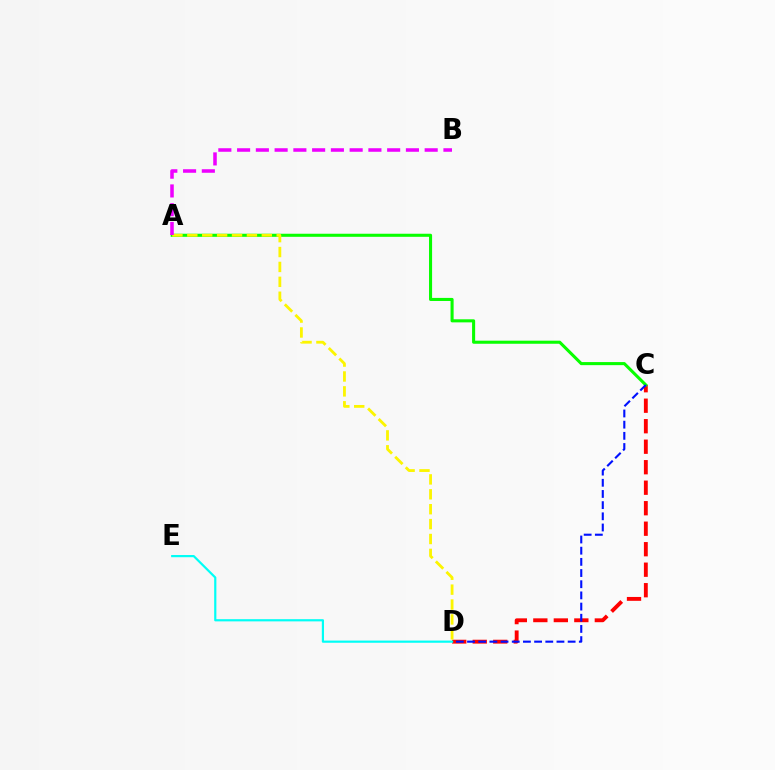{('C', 'D'): [{'color': '#ff0000', 'line_style': 'dashed', 'thickness': 2.78}, {'color': '#0010ff', 'line_style': 'dashed', 'thickness': 1.52}], ('A', 'C'): [{'color': '#08ff00', 'line_style': 'solid', 'thickness': 2.21}], ('A', 'D'): [{'color': '#fcf500', 'line_style': 'dashed', 'thickness': 2.02}], ('D', 'E'): [{'color': '#00fff6', 'line_style': 'solid', 'thickness': 1.58}], ('A', 'B'): [{'color': '#ee00ff', 'line_style': 'dashed', 'thickness': 2.55}]}